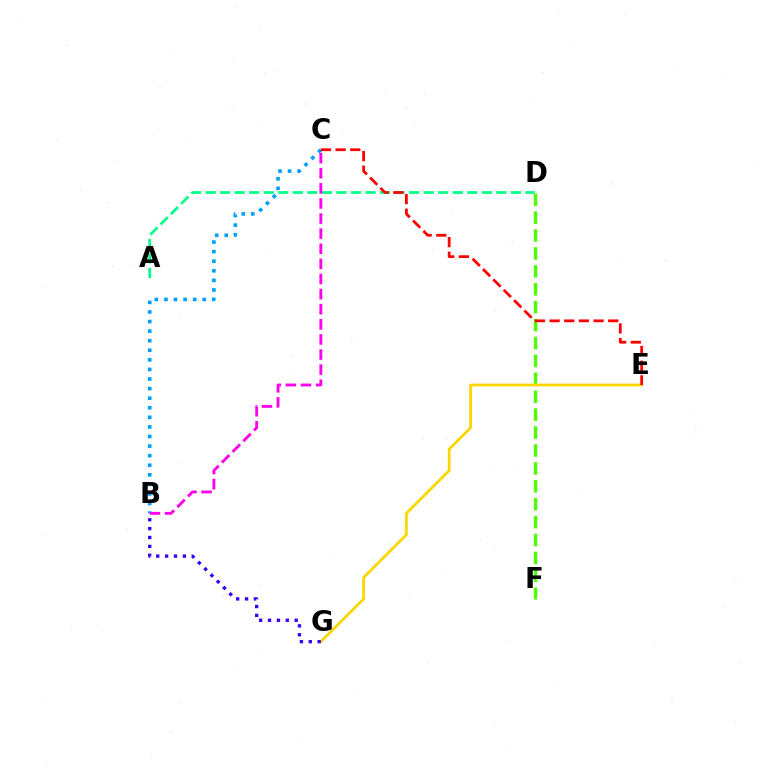{('A', 'D'): [{'color': '#00ff86', 'line_style': 'dashed', 'thickness': 1.98}], ('B', 'C'): [{'color': '#009eff', 'line_style': 'dotted', 'thickness': 2.6}, {'color': '#ff00ed', 'line_style': 'dashed', 'thickness': 2.05}], ('D', 'F'): [{'color': '#4fff00', 'line_style': 'dashed', 'thickness': 2.43}], ('E', 'G'): [{'color': '#ffd500', 'line_style': 'solid', 'thickness': 1.99}], ('C', 'E'): [{'color': '#ff0000', 'line_style': 'dashed', 'thickness': 1.99}], ('B', 'G'): [{'color': '#3700ff', 'line_style': 'dotted', 'thickness': 2.41}]}